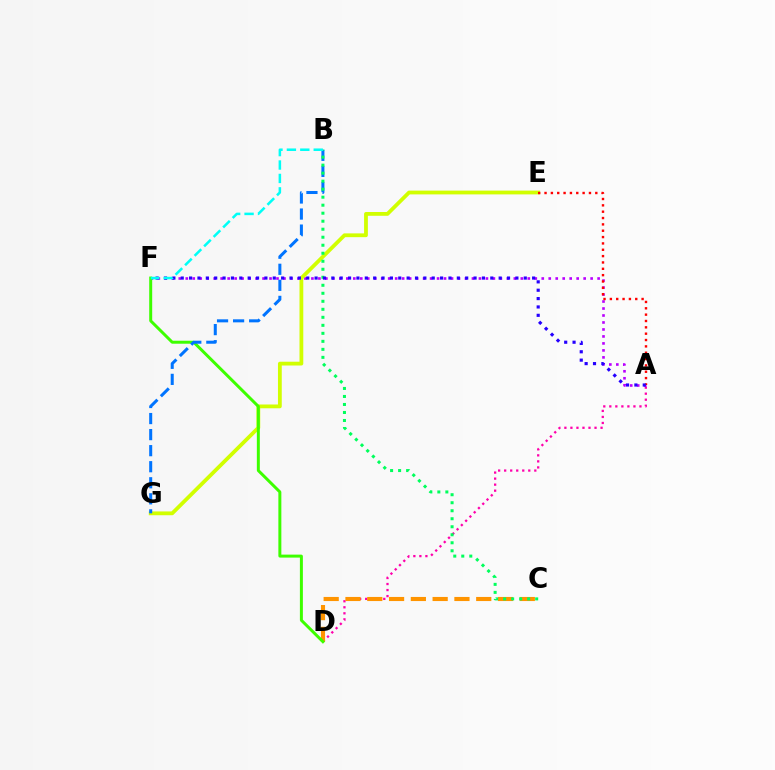{('A', 'D'): [{'color': '#ff00ac', 'line_style': 'dotted', 'thickness': 1.64}], ('A', 'F'): [{'color': '#b900ff', 'line_style': 'dotted', 'thickness': 1.9}, {'color': '#2500ff', 'line_style': 'dotted', 'thickness': 2.27}], ('C', 'D'): [{'color': '#ff9400', 'line_style': 'dashed', 'thickness': 2.96}], ('E', 'G'): [{'color': '#d1ff00', 'line_style': 'solid', 'thickness': 2.73}], ('D', 'F'): [{'color': '#3dff00', 'line_style': 'solid', 'thickness': 2.14}], ('A', 'E'): [{'color': '#ff0000', 'line_style': 'dotted', 'thickness': 1.72}], ('B', 'G'): [{'color': '#0074ff', 'line_style': 'dashed', 'thickness': 2.18}], ('B', 'C'): [{'color': '#00ff5c', 'line_style': 'dotted', 'thickness': 2.18}], ('B', 'F'): [{'color': '#00fff6', 'line_style': 'dashed', 'thickness': 1.82}]}